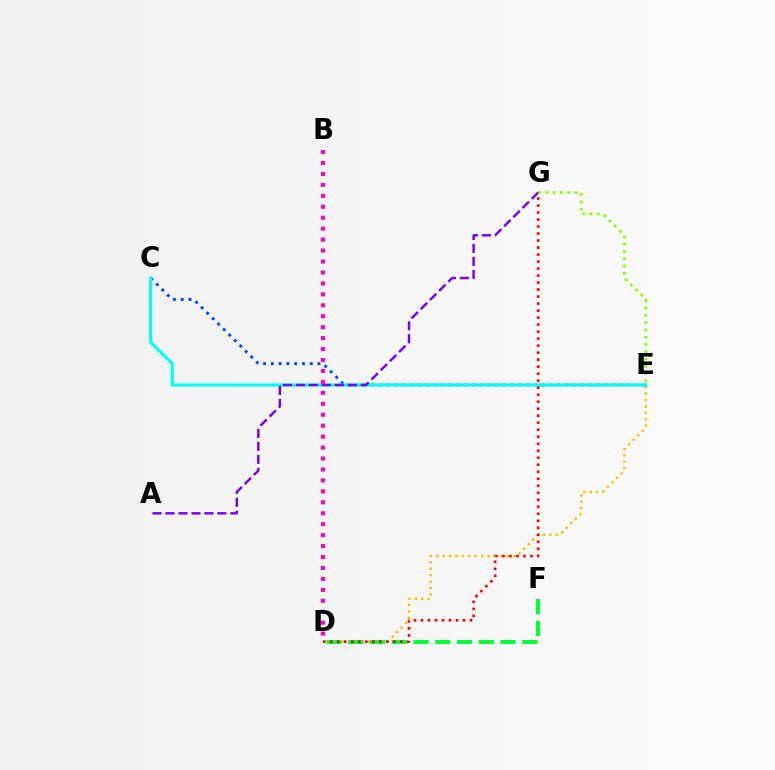{('D', 'E'): [{'color': '#ffbd00', 'line_style': 'dotted', 'thickness': 1.74}], ('C', 'E'): [{'color': '#004bff', 'line_style': 'dotted', 'thickness': 2.11}, {'color': '#00fff6', 'line_style': 'solid', 'thickness': 2.26}], ('A', 'G'): [{'color': '#7200ff', 'line_style': 'dashed', 'thickness': 1.76}], ('E', 'G'): [{'color': '#84ff00', 'line_style': 'dotted', 'thickness': 1.98}], ('D', 'F'): [{'color': '#00ff39', 'line_style': 'dashed', 'thickness': 2.96}], ('D', 'G'): [{'color': '#ff0000', 'line_style': 'dotted', 'thickness': 1.9}], ('B', 'D'): [{'color': '#ff00cf', 'line_style': 'dotted', 'thickness': 2.97}]}